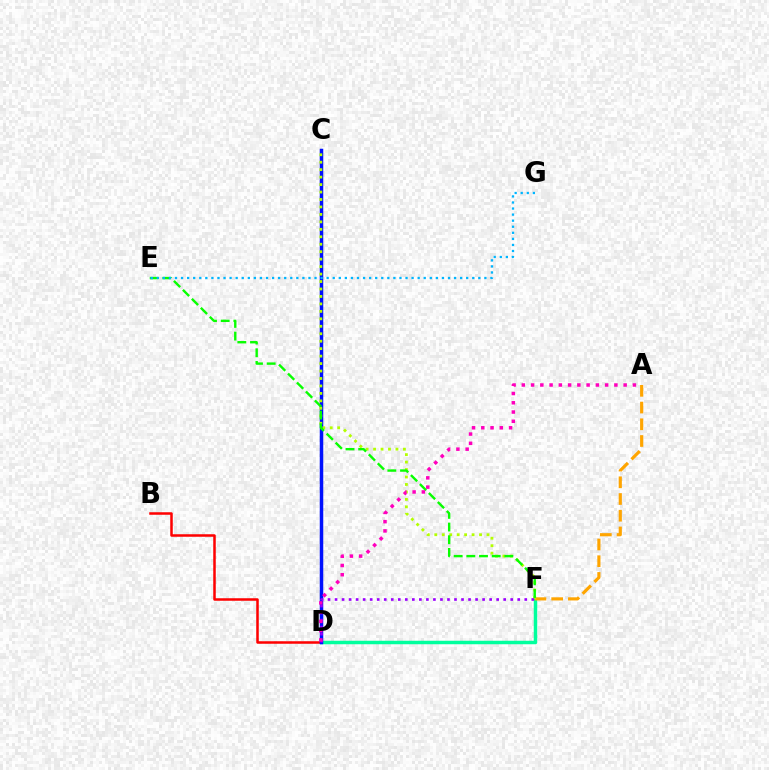{('D', 'F'): [{'color': '#00ff9d', 'line_style': 'solid', 'thickness': 2.51}, {'color': '#9b00ff', 'line_style': 'dotted', 'thickness': 1.91}], ('A', 'F'): [{'color': '#ffa500', 'line_style': 'dashed', 'thickness': 2.27}], ('B', 'D'): [{'color': '#ff0000', 'line_style': 'solid', 'thickness': 1.81}], ('C', 'D'): [{'color': '#0010ff', 'line_style': 'solid', 'thickness': 2.52}], ('C', 'F'): [{'color': '#b3ff00', 'line_style': 'dotted', 'thickness': 2.03}], ('E', 'F'): [{'color': '#08ff00', 'line_style': 'dashed', 'thickness': 1.72}], ('A', 'D'): [{'color': '#ff00bd', 'line_style': 'dotted', 'thickness': 2.52}], ('E', 'G'): [{'color': '#00b5ff', 'line_style': 'dotted', 'thickness': 1.65}]}